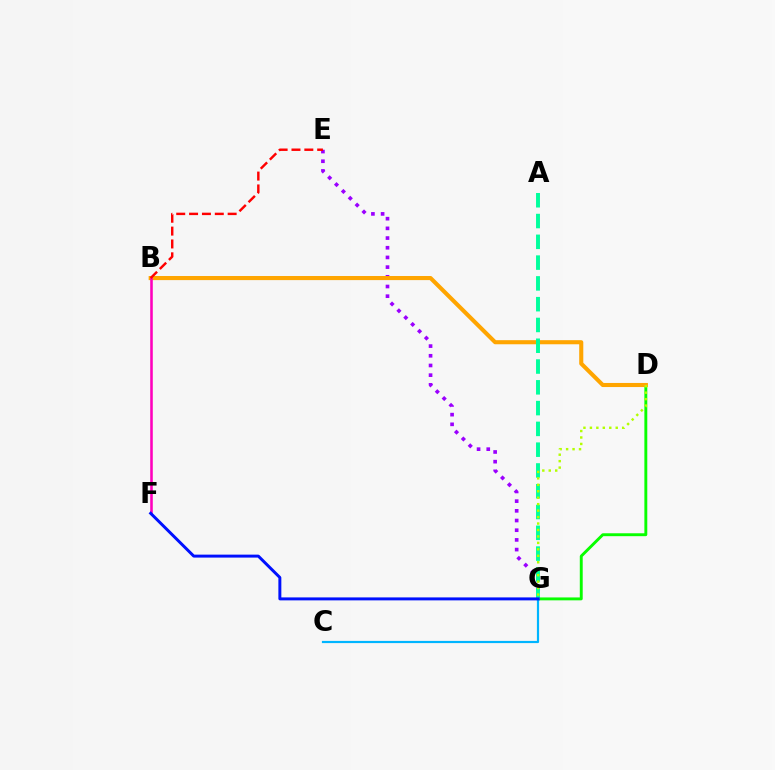{('D', 'G'): [{'color': '#08ff00', 'line_style': 'solid', 'thickness': 2.09}, {'color': '#b3ff00', 'line_style': 'dotted', 'thickness': 1.75}], ('C', 'G'): [{'color': '#00b5ff', 'line_style': 'solid', 'thickness': 1.58}], ('E', 'G'): [{'color': '#9b00ff', 'line_style': 'dotted', 'thickness': 2.63}], ('B', 'D'): [{'color': '#ffa500', 'line_style': 'solid', 'thickness': 2.94}], ('B', 'F'): [{'color': '#ff00bd', 'line_style': 'solid', 'thickness': 1.85}], ('A', 'G'): [{'color': '#00ff9d', 'line_style': 'dashed', 'thickness': 2.82}], ('F', 'G'): [{'color': '#0010ff', 'line_style': 'solid', 'thickness': 2.13}], ('B', 'E'): [{'color': '#ff0000', 'line_style': 'dashed', 'thickness': 1.75}]}